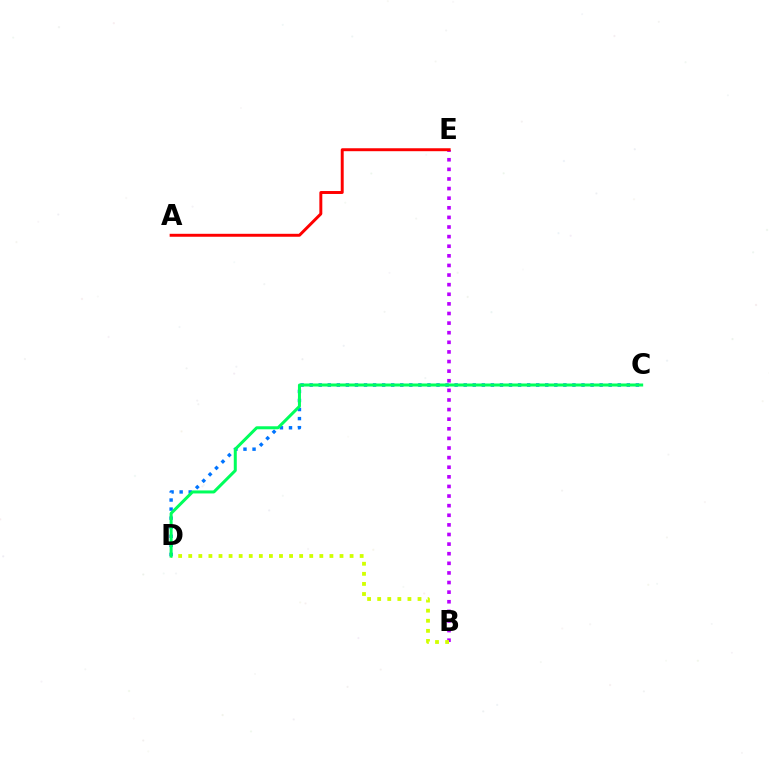{('C', 'D'): [{'color': '#0074ff', 'line_style': 'dotted', 'thickness': 2.46}, {'color': '#00ff5c', 'line_style': 'solid', 'thickness': 2.17}], ('B', 'E'): [{'color': '#b900ff', 'line_style': 'dotted', 'thickness': 2.61}], ('A', 'E'): [{'color': '#ff0000', 'line_style': 'solid', 'thickness': 2.12}], ('B', 'D'): [{'color': '#d1ff00', 'line_style': 'dotted', 'thickness': 2.74}]}